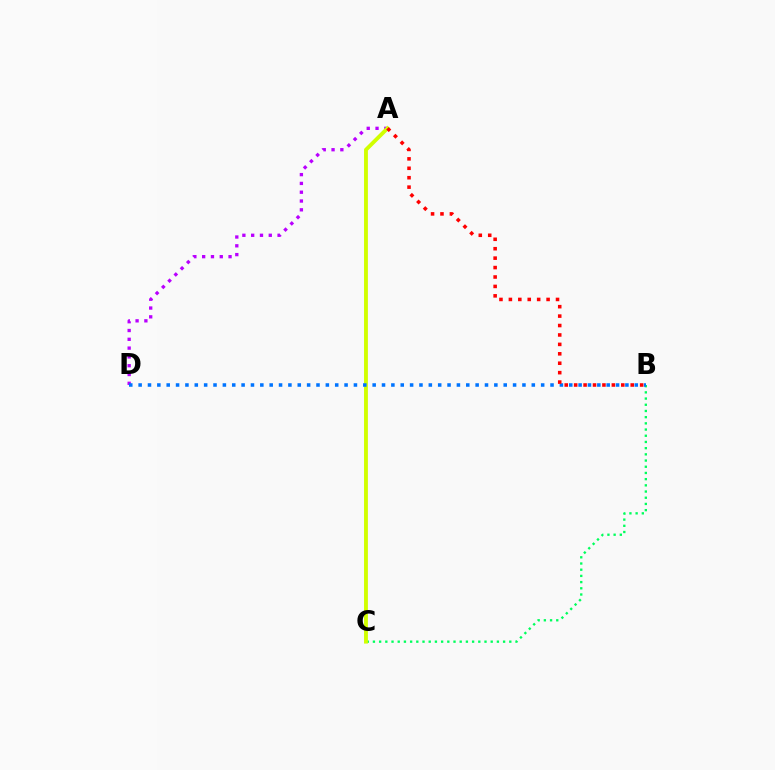{('A', 'D'): [{'color': '#b900ff', 'line_style': 'dotted', 'thickness': 2.39}], ('B', 'C'): [{'color': '#00ff5c', 'line_style': 'dotted', 'thickness': 1.68}], ('A', 'C'): [{'color': '#d1ff00', 'line_style': 'solid', 'thickness': 2.77}], ('B', 'D'): [{'color': '#0074ff', 'line_style': 'dotted', 'thickness': 2.54}], ('A', 'B'): [{'color': '#ff0000', 'line_style': 'dotted', 'thickness': 2.56}]}